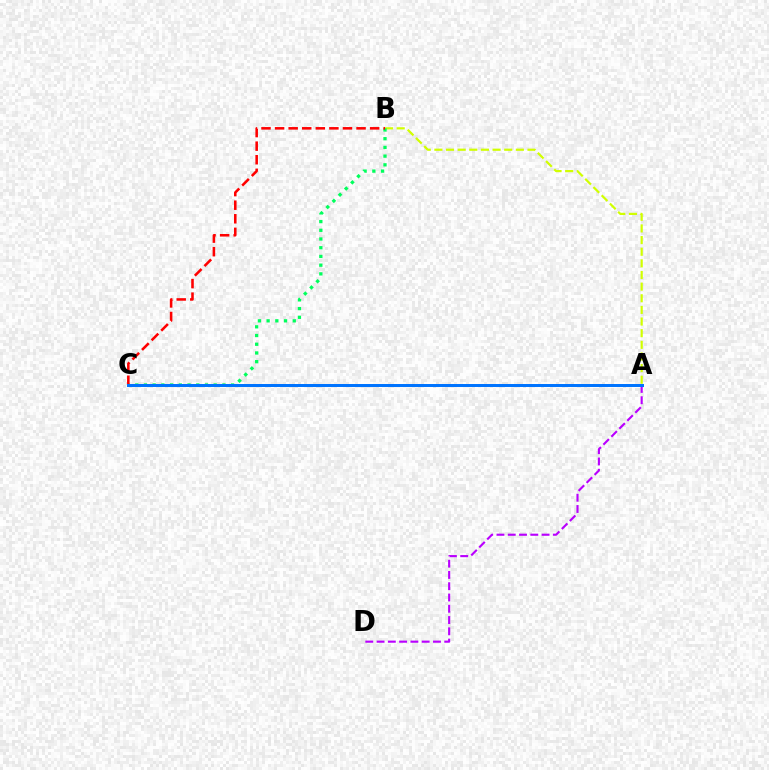{('A', 'B'): [{'color': '#d1ff00', 'line_style': 'dashed', 'thickness': 1.58}], ('A', 'D'): [{'color': '#b900ff', 'line_style': 'dashed', 'thickness': 1.53}], ('B', 'C'): [{'color': '#00ff5c', 'line_style': 'dotted', 'thickness': 2.37}, {'color': '#ff0000', 'line_style': 'dashed', 'thickness': 1.84}], ('A', 'C'): [{'color': '#0074ff', 'line_style': 'solid', 'thickness': 2.15}]}